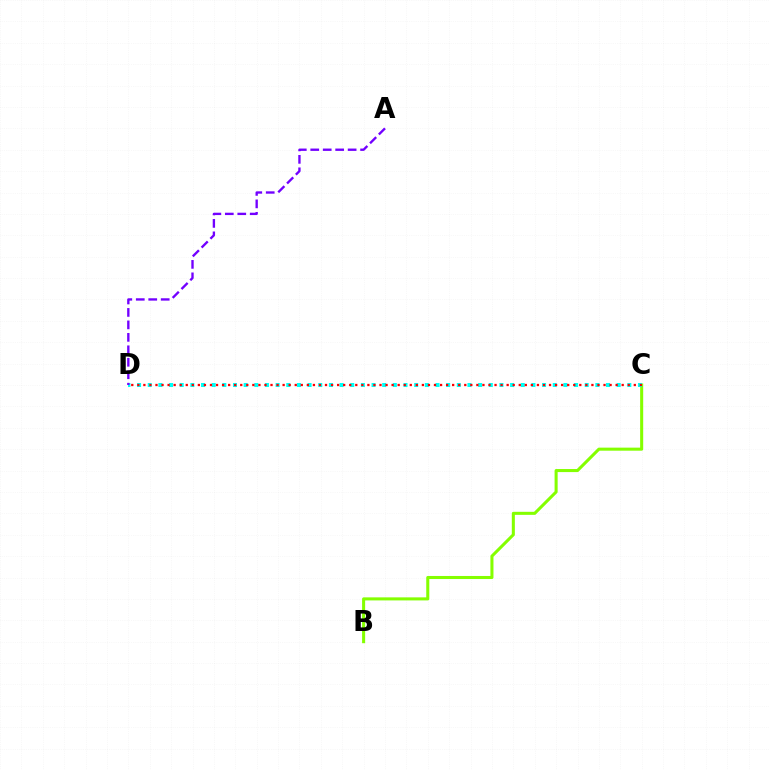{('B', 'C'): [{'color': '#84ff00', 'line_style': 'solid', 'thickness': 2.2}], ('C', 'D'): [{'color': '#00fff6', 'line_style': 'dotted', 'thickness': 2.9}, {'color': '#ff0000', 'line_style': 'dotted', 'thickness': 1.65}], ('A', 'D'): [{'color': '#7200ff', 'line_style': 'dashed', 'thickness': 1.69}]}